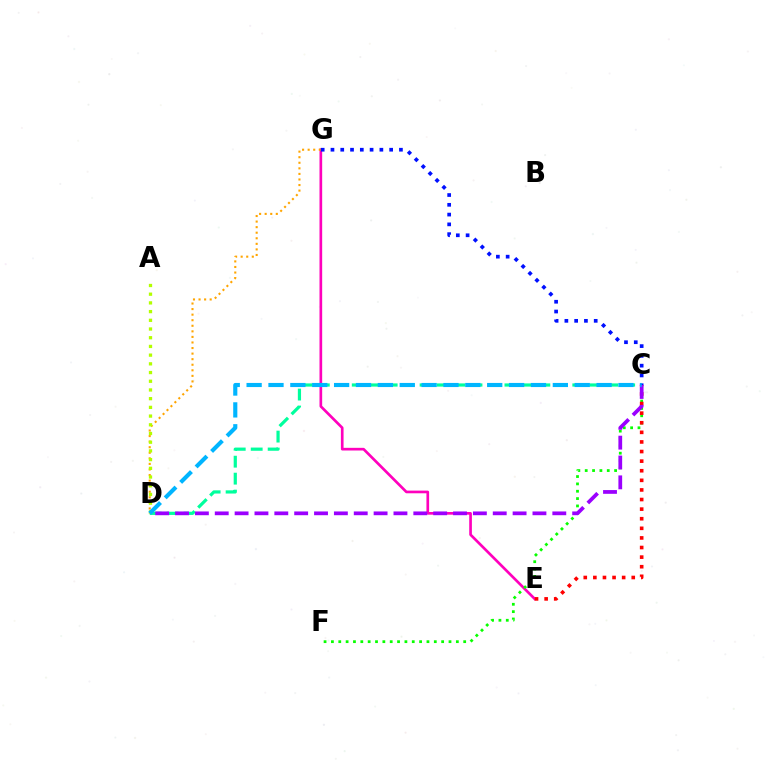{('E', 'G'): [{'color': '#ff00bd', 'line_style': 'solid', 'thickness': 1.92}], ('D', 'G'): [{'color': '#ffa500', 'line_style': 'dotted', 'thickness': 1.51}], ('C', 'F'): [{'color': '#08ff00', 'line_style': 'dotted', 'thickness': 2.0}], ('C', 'D'): [{'color': '#00ff9d', 'line_style': 'dashed', 'thickness': 2.3}, {'color': '#9b00ff', 'line_style': 'dashed', 'thickness': 2.7}, {'color': '#00b5ff', 'line_style': 'dashed', 'thickness': 2.97}], ('C', 'G'): [{'color': '#0010ff', 'line_style': 'dotted', 'thickness': 2.66}], ('C', 'E'): [{'color': '#ff0000', 'line_style': 'dotted', 'thickness': 2.61}], ('A', 'D'): [{'color': '#b3ff00', 'line_style': 'dotted', 'thickness': 2.37}]}